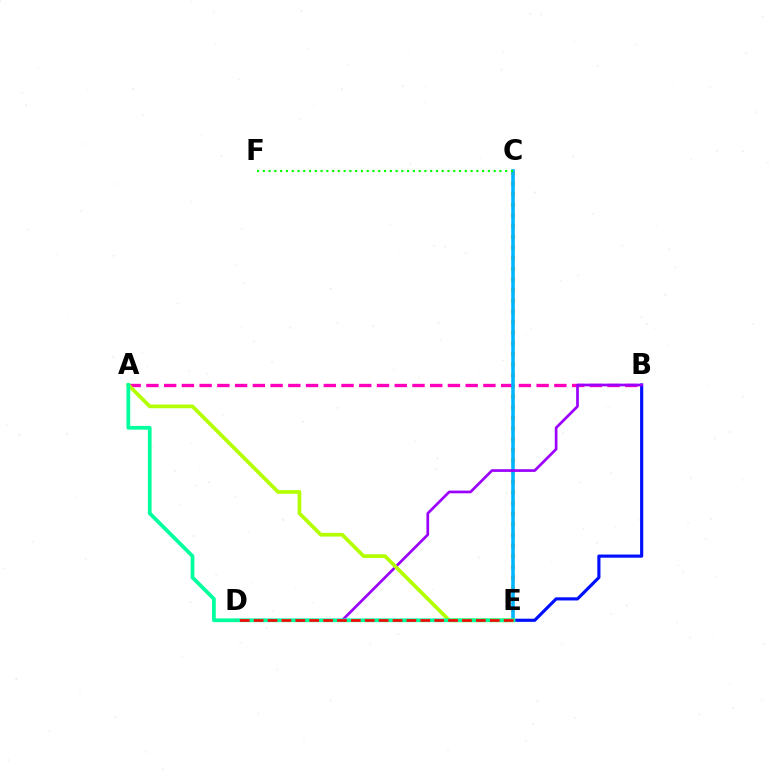{('C', 'E'): [{'color': '#ffa500', 'line_style': 'dotted', 'thickness': 2.89}, {'color': '#00b5ff', 'line_style': 'solid', 'thickness': 2.58}], ('A', 'B'): [{'color': '#ff00bd', 'line_style': 'dashed', 'thickness': 2.41}], ('C', 'F'): [{'color': '#08ff00', 'line_style': 'dotted', 'thickness': 1.57}], ('B', 'E'): [{'color': '#0010ff', 'line_style': 'solid', 'thickness': 2.27}], ('B', 'D'): [{'color': '#9b00ff', 'line_style': 'solid', 'thickness': 1.94}], ('A', 'E'): [{'color': '#b3ff00', 'line_style': 'solid', 'thickness': 2.66}, {'color': '#00ff9d', 'line_style': 'solid', 'thickness': 2.69}], ('D', 'E'): [{'color': '#ff0000', 'line_style': 'dashed', 'thickness': 1.89}]}